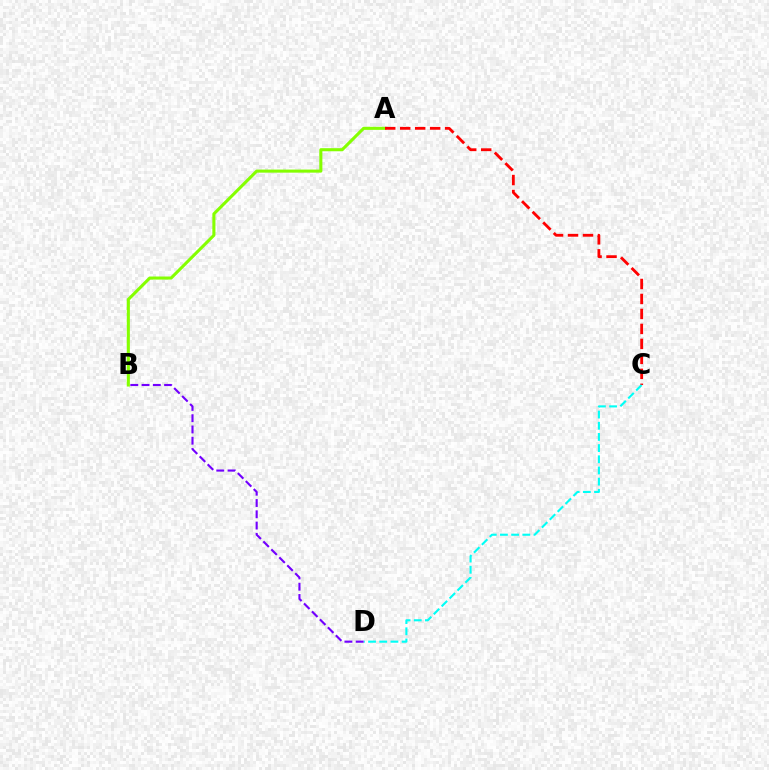{('A', 'B'): [{'color': '#84ff00', 'line_style': 'solid', 'thickness': 2.22}], ('A', 'C'): [{'color': '#ff0000', 'line_style': 'dashed', 'thickness': 2.03}], ('C', 'D'): [{'color': '#00fff6', 'line_style': 'dashed', 'thickness': 1.52}], ('B', 'D'): [{'color': '#7200ff', 'line_style': 'dashed', 'thickness': 1.53}]}